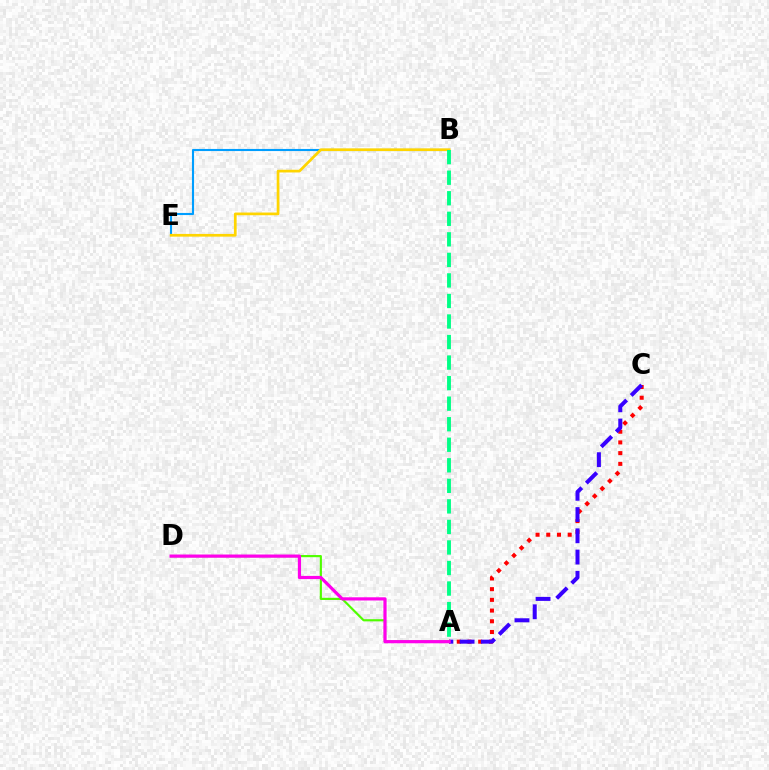{('A', 'D'): [{'color': '#4fff00', 'line_style': 'solid', 'thickness': 1.56}, {'color': '#ff00ed', 'line_style': 'solid', 'thickness': 2.3}], ('B', 'E'): [{'color': '#009eff', 'line_style': 'solid', 'thickness': 1.52}, {'color': '#ffd500', 'line_style': 'solid', 'thickness': 1.95}], ('A', 'C'): [{'color': '#ff0000', 'line_style': 'dotted', 'thickness': 2.91}, {'color': '#3700ff', 'line_style': 'dashed', 'thickness': 2.89}], ('A', 'B'): [{'color': '#00ff86', 'line_style': 'dashed', 'thickness': 2.79}]}